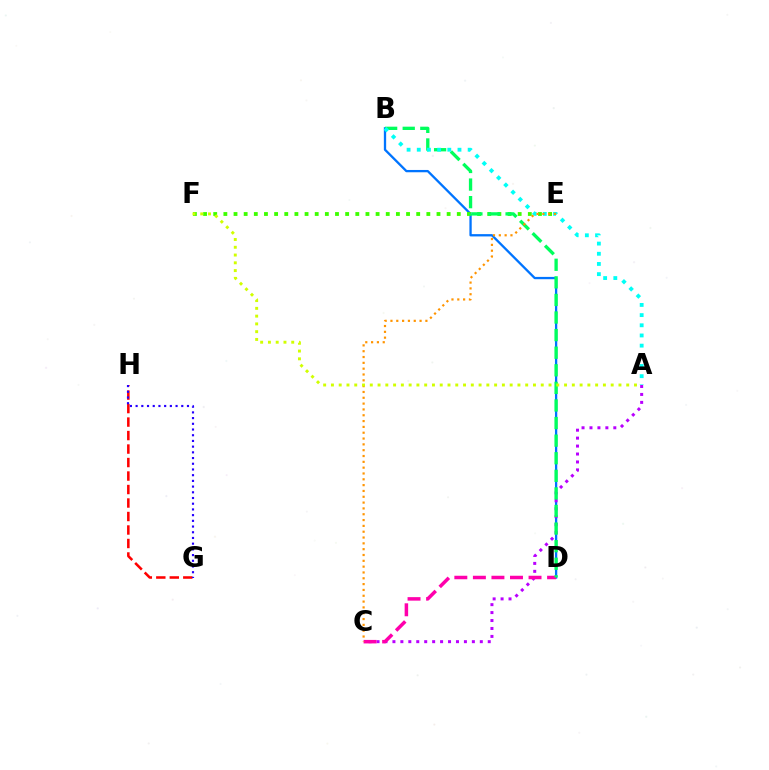{('B', 'D'): [{'color': '#0074ff', 'line_style': 'solid', 'thickness': 1.66}, {'color': '#00ff5c', 'line_style': 'dashed', 'thickness': 2.39}], ('A', 'C'): [{'color': '#b900ff', 'line_style': 'dotted', 'thickness': 2.16}], ('C', 'D'): [{'color': '#ff00ac', 'line_style': 'dashed', 'thickness': 2.52}], ('E', 'F'): [{'color': '#3dff00', 'line_style': 'dotted', 'thickness': 2.76}], ('G', 'H'): [{'color': '#ff0000', 'line_style': 'dashed', 'thickness': 1.83}, {'color': '#2500ff', 'line_style': 'dotted', 'thickness': 1.55}], ('A', 'B'): [{'color': '#00fff6', 'line_style': 'dotted', 'thickness': 2.76}], ('C', 'E'): [{'color': '#ff9400', 'line_style': 'dotted', 'thickness': 1.58}], ('A', 'F'): [{'color': '#d1ff00', 'line_style': 'dotted', 'thickness': 2.11}]}